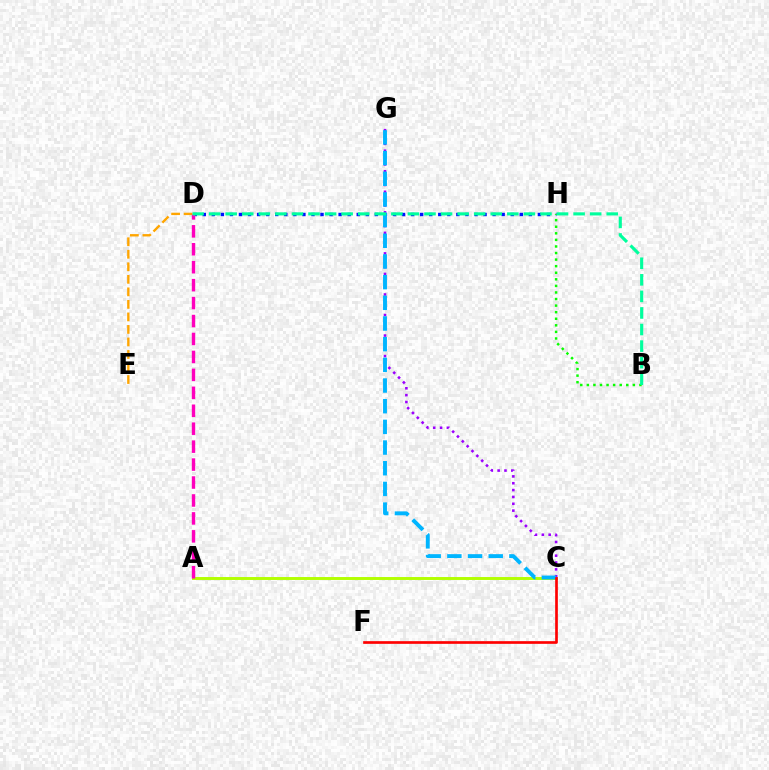{('D', 'H'): [{'color': '#0010ff', 'line_style': 'dotted', 'thickness': 2.46}], ('A', 'C'): [{'color': '#b3ff00', 'line_style': 'solid', 'thickness': 2.11}], ('C', 'G'): [{'color': '#9b00ff', 'line_style': 'dotted', 'thickness': 1.86}, {'color': '#00b5ff', 'line_style': 'dashed', 'thickness': 2.81}], ('D', 'E'): [{'color': '#ffa500', 'line_style': 'dashed', 'thickness': 1.7}], ('C', 'F'): [{'color': '#ff0000', 'line_style': 'solid', 'thickness': 1.92}], ('A', 'D'): [{'color': '#ff00bd', 'line_style': 'dashed', 'thickness': 2.44}], ('B', 'H'): [{'color': '#08ff00', 'line_style': 'dotted', 'thickness': 1.79}], ('B', 'D'): [{'color': '#00ff9d', 'line_style': 'dashed', 'thickness': 2.25}]}